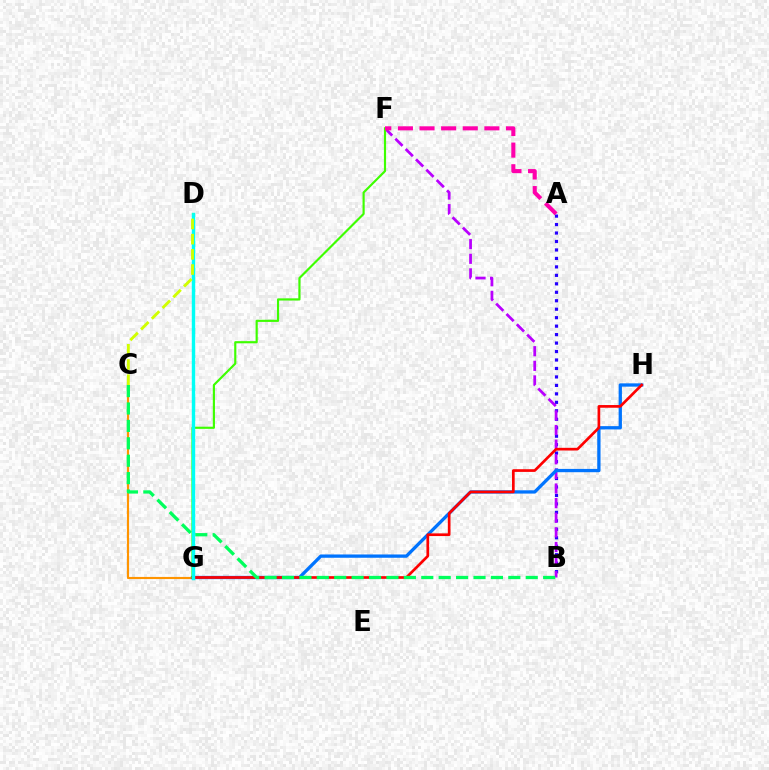{('A', 'B'): [{'color': '#2500ff', 'line_style': 'dotted', 'thickness': 2.3}], ('C', 'G'): [{'color': '#ff9400', 'line_style': 'solid', 'thickness': 1.54}], ('B', 'F'): [{'color': '#b900ff', 'line_style': 'dashed', 'thickness': 1.99}], ('G', 'H'): [{'color': '#0074ff', 'line_style': 'solid', 'thickness': 2.37}, {'color': '#ff0000', 'line_style': 'solid', 'thickness': 1.93}], ('F', 'G'): [{'color': '#3dff00', 'line_style': 'solid', 'thickness': 1.55}], ('B', 'C'): [{'color': '#00ff5c', 'line_style': 'dashed', 'thickness': 2.37}], ('D', 'G'): [{'color': '#00fff6', 'line_style': 'solid', 'thickness': 2.46}], ('C', 'D'): [{'color': '#d1ff00', 'line_style': 'dashed', 'thickness': 2.06}], ('A', 'F'): [{'color': '#ff00ac', 'line_style': 'dashed', 'thickness': 2.94}]}